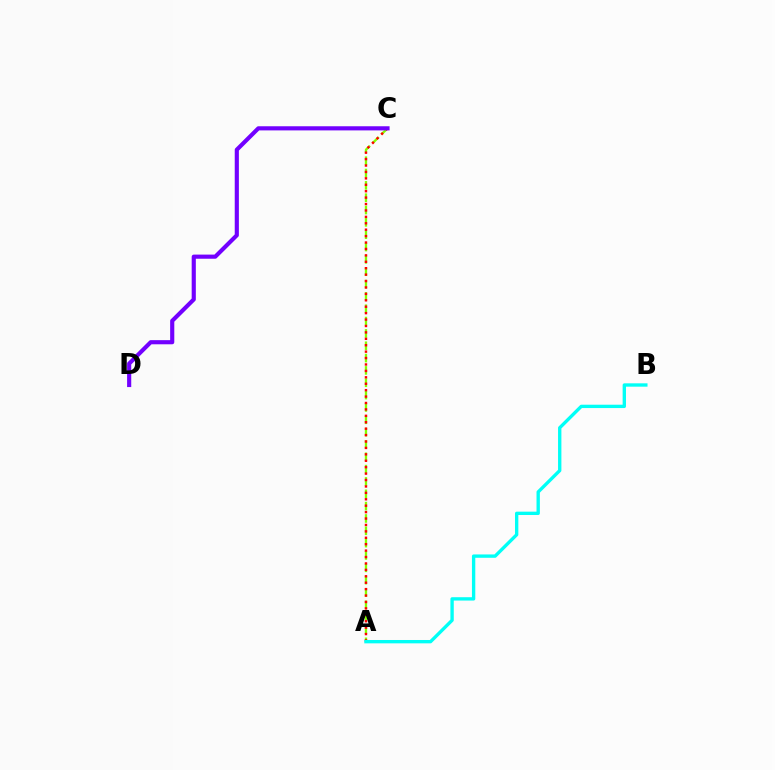{('A', 'C'): [{'color': '#84ff00', 'line_style': 'dashed', 'thickness': 1.68}, {'color': '#ff0000', 'line_style': 'dotted', 'thickness': 1.74}], ('A', 'B'): [{'color': '#00fff6', 'line_style': 'solid', 'thickness': 2.41}], ('C', 'D'): [{'color': '#7200ff', 'line_style': 'solid', 'thickness': 2.98}]}